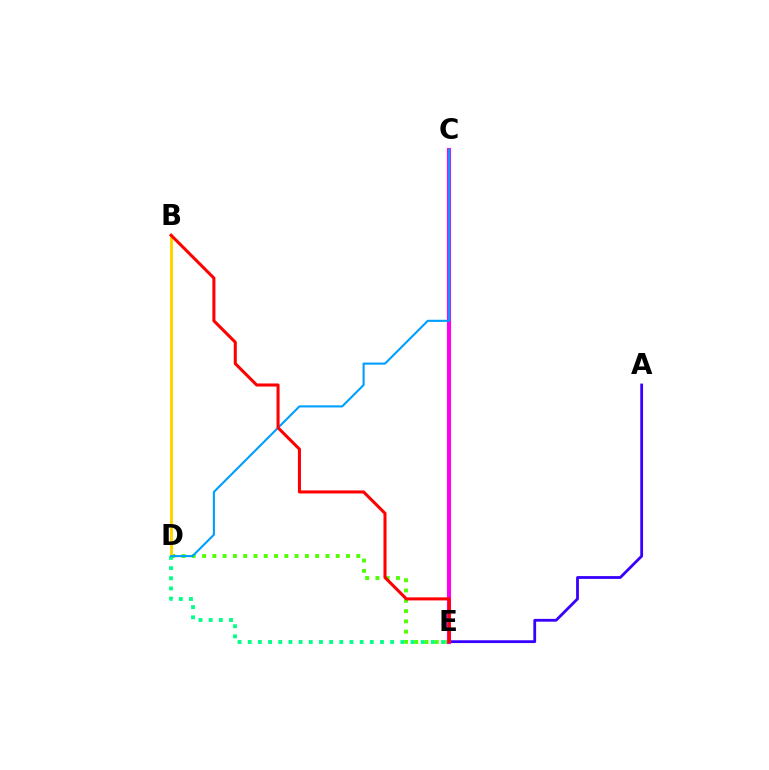{('D', 'E'): [{'color': '#4fff00', 'line_style': 'dotted', 'thickness': 2.79}, {'color': '#00ff86', 'line_style': 'dotted', 'thickness': 2.76}], ('A', 'E'): [{'color': '#3700ff', 'line_style': 'solid', 'thickness': 2.01}], ('B', 'D'): [{'color': '#ffd500', 'line_style': 'solid', 'thickness': 2.14}], ('C', 'E'): [{'color': '#ff00ed', 'line_style': 'solid', 'thickness': 2.94}], ('C', 'D'): [{'color': '#009eff', 'line_style': 'solid', 'thickness': 1.52}], ('B', 'E'): [{'color': '#ff0000', 'line_style': 'solid', 'thickness': 2.2}]}